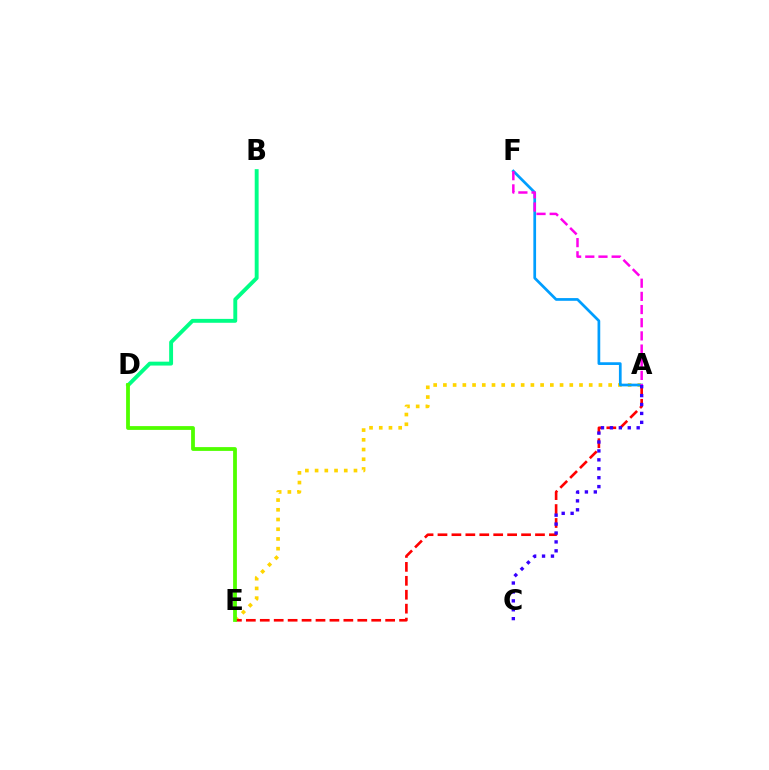{('A', 'E'): [{'color': '#ffd500', 'line_style': 'dotted', 'thickness': 2.64}, {'color': '#ff0000', 'line_style': 'dashed', 'thickness': 1.89}], ('B', 'D'): [{'color': '#00ff86', 'line_style': 'solid', 'thickness': 2.8}], ('D', 'E'): [{'color': '#4fff00', 'line_style': 'solid', 'thickness': 2.73}], ('A', 'F'): [{'color': '#009eff', 'line_style': 'solid', 'thickness': 1.96}, {'color': '#ff00ed', 'line_style': 'dashed', 'thickness': 1.79}], ('A', 'C'): [{'color': '#3700ff', 'line_style': 'dotted', 'thickness': 2.42}]}